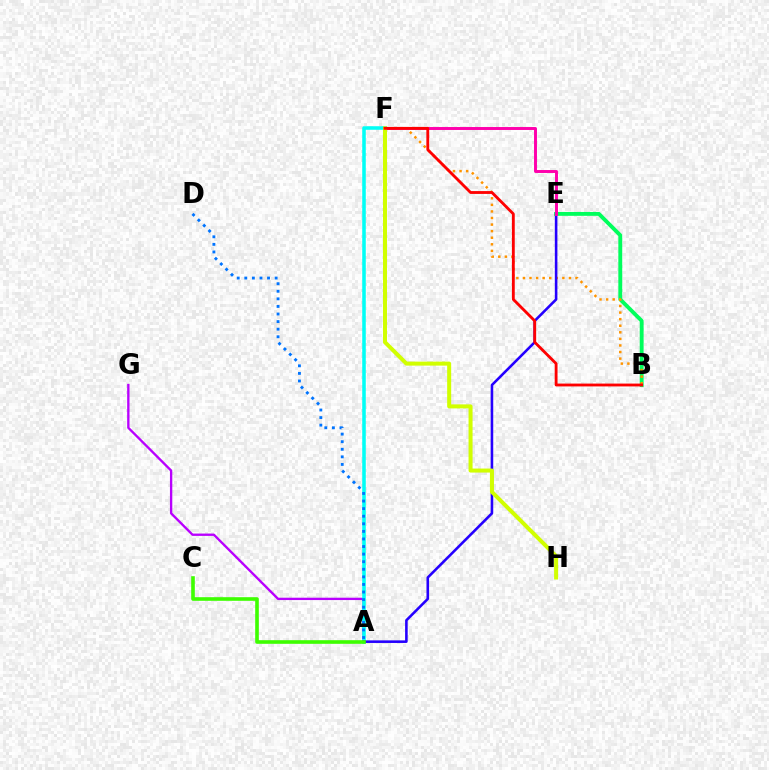{('A', 'G'): [{'color': '#b900ff', 'line_style': 'solid', 'thickness': 1.69}], ('A', 'F'): [{'color': '#00fff6', 'line_style': 'solid', 'thickness': 2.56}], ('A', 'D'): [{'color': '#0074ff', 'line_style': 'dotted', 'thickness': 2.06}], ('B', 'E'): [{'color': '#00ff5c', 'line_style': 'solid', 'thickness': 2.8}], ('B', 'F'): [{'color': '#ff9400', 'line_style': 'dotted', 'thickness': 1.79}, {'color': '#ff0000', 'line_style': 'solid', 'thickness': 2.04}], ('A', 'E'): [{'color': '#2500ff', 'line_style': 'solid', 'thickness': 1.86}], ('E', 'F'): [{'color': '#ff00ac', 'line_style': 'solid', 'thickness': 2.12}], ('A', 'C'): [{'color': '#3dff00', 'line_style': 'solid', 'thickness': 2.6}], ('F', 'H'): [{'color': '#d1ff00', 'line_style': 'solid', 'thickness': 2.89}]}